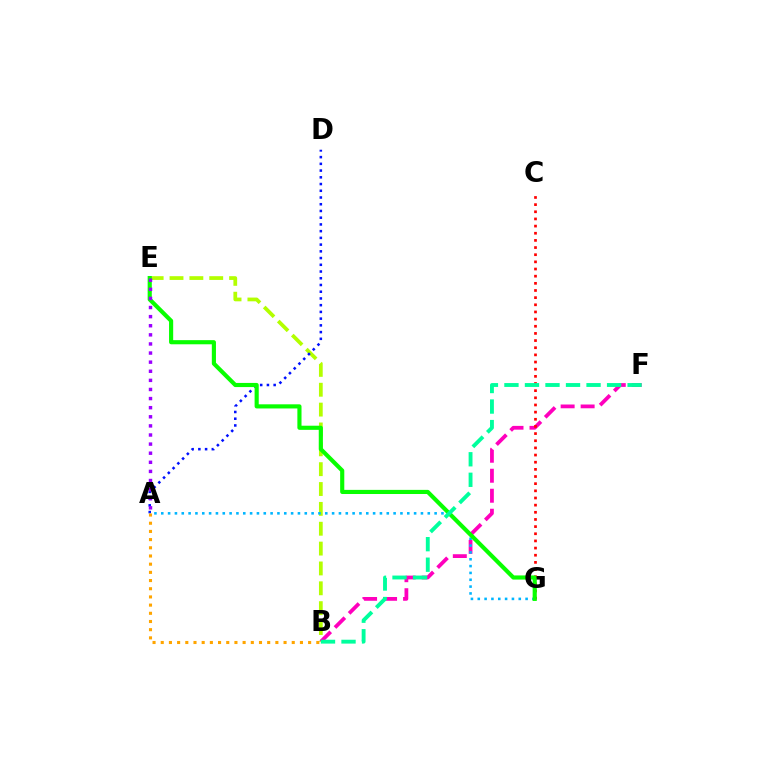{('B', 'F'): [{'color': '#ff00bd', 'line_style': 'dashed', 'thickness': 2.72}, {'color': '#00ff9d', 'line_style': 'dashed', 'thickness': 2.79}], ('B', 'E'): [{'color': '#b3ff00', 'line_style': 'dashed', 'thickness': 2.7}], ('A', 'D'): [{'color': '#0010ff', 'line_style': 'dotted', 'thickness': 1.83}], ('A', 'G'): [{'color': '#00b5ff', 'line_style': 'dotted', 'thickness': 1.86}], ('C', 'G'): [{'color': '#ff0000', 'line_style': 'dotted', 'thickness': 1.94}], ('A', 'B'): [{'color': '#ffa500', 'line_style': 'dotted', 'thickness': 2.22}], ('E', 'G'): [{'color': '#08ff00', 'line_style': 'solid', 'thickness': 2.98}], ('A', 'E'): [{'color': '#9b00ff', 'line_style': 'dotted', 'thickness': 2.47}]}